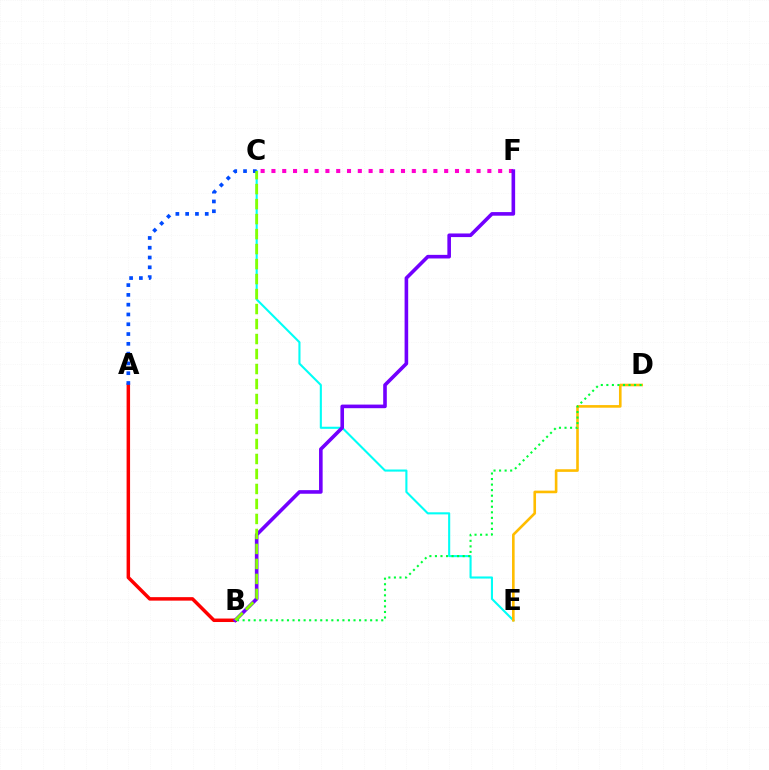{('A', 'B'): [{'color': '#ff0000', 'line_style': 'solid', 'thickness': 2.51}], ('C', 'F'): [{'color': '#ff00cf', 'line_style': 'dotted', 'thickness': 2.93}], ('C', 'E'): [{'color': '#00fff6', 'line_style': 'solid', 'thickness': 1.51}], ('B', 'F'): [{'color': '#7200ff', 'line_style': 'solid', 'thickness': 2.6}], ('D', 'E'): [{'color': '#ffbd00', 'line_style': 'solid', 'thickness': 1.88}], ('B', 'D'): [{'color': '#00ff39', 'line_style': 'dotted', 'thickness': 1.51}], ('A', 'C'): [{'color': '#004bff', 'line_style': 'dotted', 'thickness': 2.66}], ('B', 'C'): [{'color': '#84ff00', 'line_style': 'dashed', 'thickness': 2.04}]}